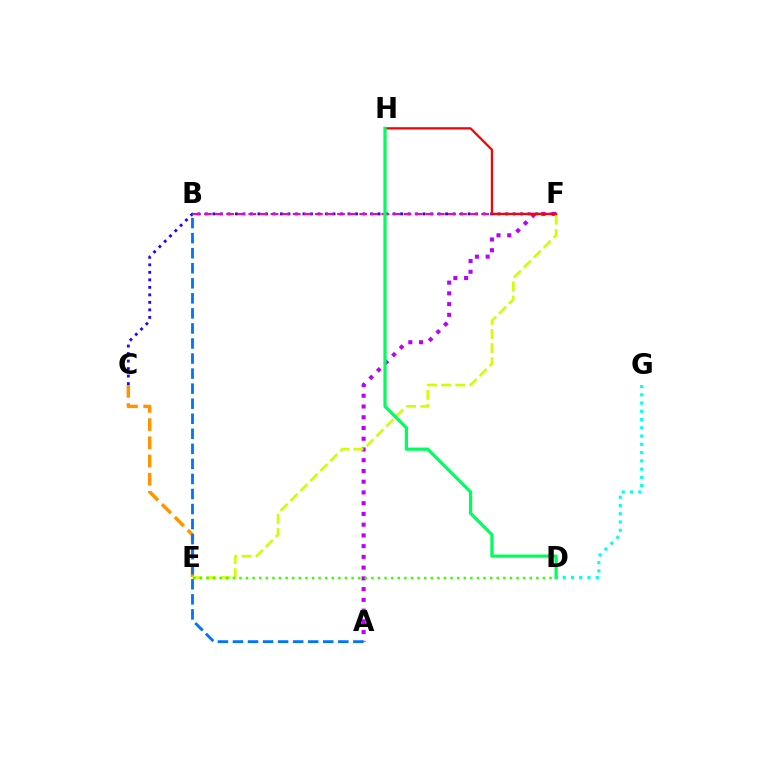{('C', 'F'): [{'color': '#2500ff', 'line_style': 'dotted', 'thickness': 2.04}], ('A', 'F'): [{'color': '#b900ff', 'line_style': 'dotted', 'thickness': 2.92}], ('C', 'E'): [{'color': '#ff9400', 'line_style': 'dashed', 'thickness': 2.47}], ('E', 'F'): [{'color': '#d1ff00', 'line_style': 'dashed', 'thickness': 1.91}], ('A', 'B'): [{'color': '#0074ff', 'line_style': 'dashed', 'thickness': 2.04}], ('B', 'F'): [{'color': '#ff00ac', 'line_style': 'dashed', 'thickness': 1.51}], ('D', 'G'): [{'color': '#00fff6', 'line_style': 'dotted', 'thickness': 2.24}], ('F', 'H'): [{'color': '#ff0000', 'line_style': 'solid', 'thickness': 1.63}], ('D', 'H'): [{'color': '#00ff5c', 'line_style': 'solid', 'thickness': 2.33}], ('D', 'E'): [{'color': '#3dff00', 'line_style': 'dotted', 'thickness': 1.79}]}